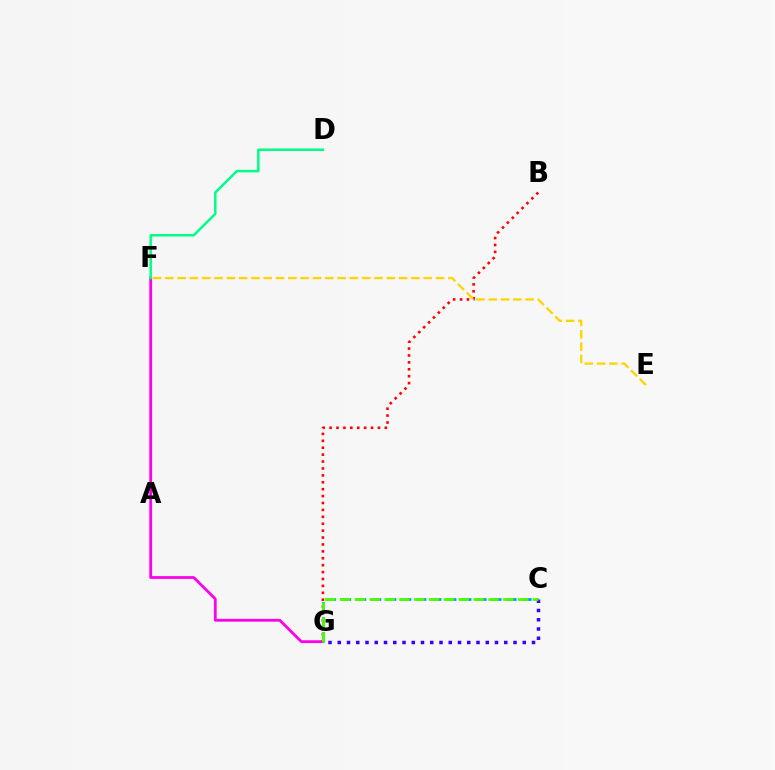{('F', 'G'): [{'color': '#ff00ed', 'line_style': 'solid', 'thickness': 2.01}], ('D', 'F'): [{'color': '#00ff86', 'line_style': 'solid', 'thickness': 1.81}], ('B', 'G'): [{'color': '#ff0000', 'line_style': 'dotted', 'thickness': 1.88}], ('C', 'G'): [{'color': '#009eff', 'line_style': 'dashed', 'thickness': 2.04}, {'color': '#3700ff', 'line_style': 'dotted', 'thickness': 2.51}, {'color': '#4fff00', 'line_style': 'dashed', 'thickness': 2.02}], ('E', 'F'): [{'color': '#ffd500', 'line_style': 'dashed', 'thickness': 1.67}]}